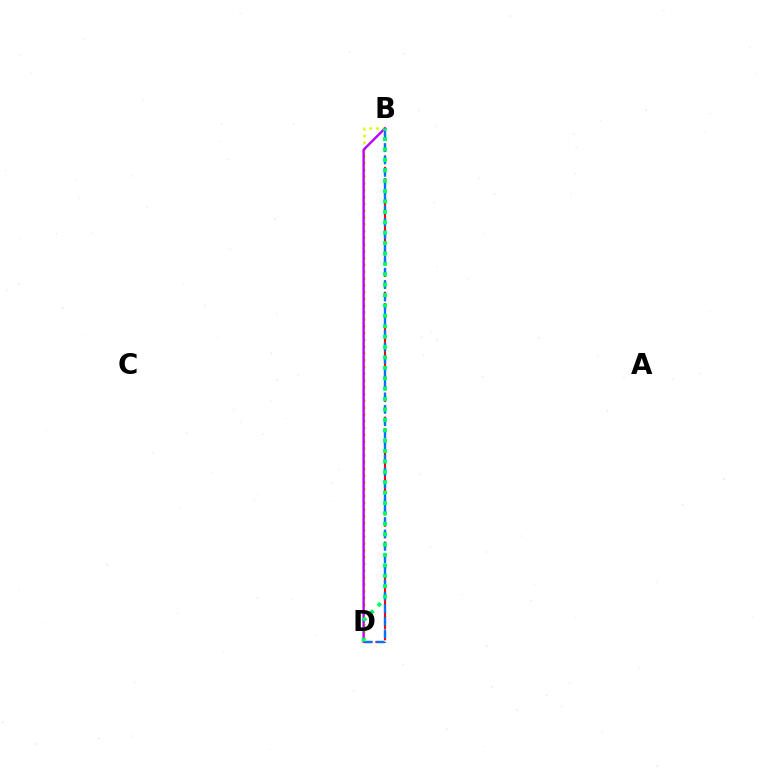{('B', 'D'): [{'color': '#d1ff00', 'line_style': 'dotted', 'thickness': 1.85}, {'color': '#ff0000', 'line_style': 'dashed', 'thickness': 1.54}, {'color': '#0074ff', 'line_style': 'dashed', 'thickness': 1.69}, {'color': '#b900ff', 'line_style': 'solid', 'thickness': 1.71}, {'color': '#00ff5c', 'line_style': 'dotted', 'thickness': 2.82}]}